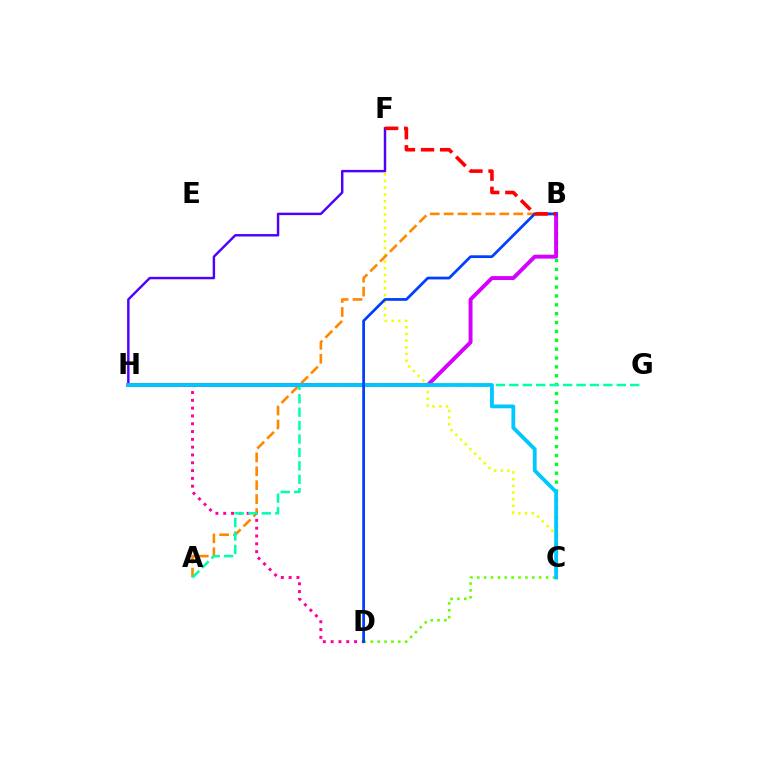{('B', 'C'): [{'color': '#00ff27', 'line_style': 'dotted', 'thickness': 2.41}], ('C', 'F'): [{'color': '#eeff00', 'line_style': 'dotted', 'thickness': 1.82}], ('C', 'D'): [{'color': '#66ff00', 'line_style': 'dotted', 'thickness': 1.87}], ('A', 'B'): [{'color': '#ff8800', 'line_style': 'dashed', 'thickness': 1.89}], ('B', 'H'): [{'color': '#d600ff', 'line_style': 'solid', 'thickness': 2.82}], ('D', 'H'): [{'color': '#ff00a0', 'line_style': 'dotted', 'thickness': 2.12}], ('A', 'G'): [{'color': '#00ffaf', 'line_style': 'dashed', 'thickness': 1.82}], ('F', 'H'): [{'color': '#4f00ff', 'line_style': 'solid', 'thickness': 1.75}], ('C', 'H'): [{'color': '#00c7ff', 'line_style': 'solid', 'thickness': 2.74}], ('B', 'D'): [{'color': '#003fff', 'line_style': 'solid', 'thickness': 1.97}], ('B', 'F'): [{'color': '#ff0000', 'line_style': 'dashed', 'thickness': 2.59}]}